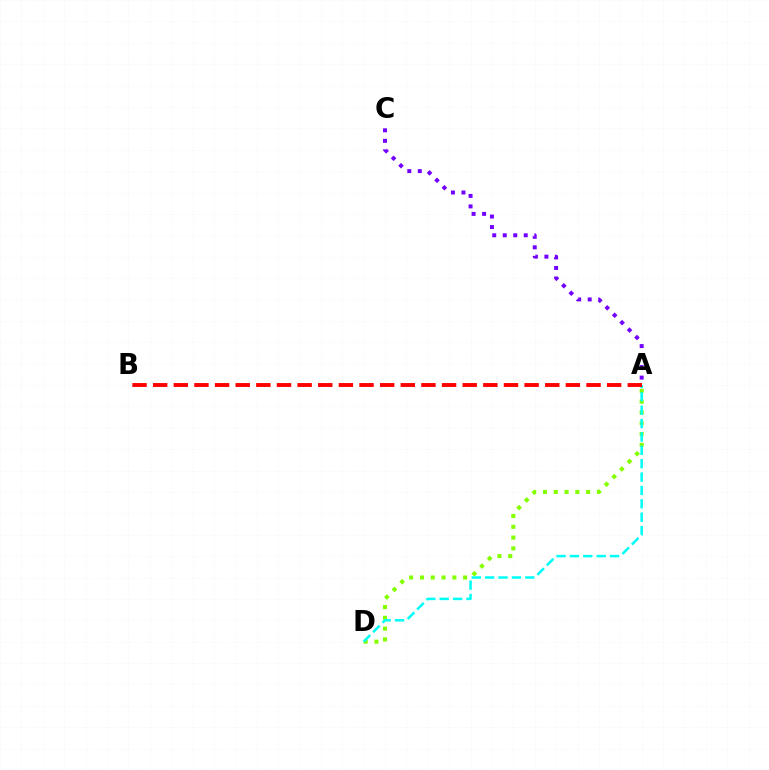{('A', 'D'): [{'color': '#84ff00', 'line_style': 'dotted', 'thickness': 2.93}, {'color': '#00fff6', 'line_style': 'dashed', 'thickness': 1.82}], ('A', 'C'): [{'color': '#7200ff', 'line_style': 'dotted', 'thickness': 2.85}], ('A', 'B'): [{'color': '#ff0000', 'line_style': 'dashed', 'thickness': 2.8}]}